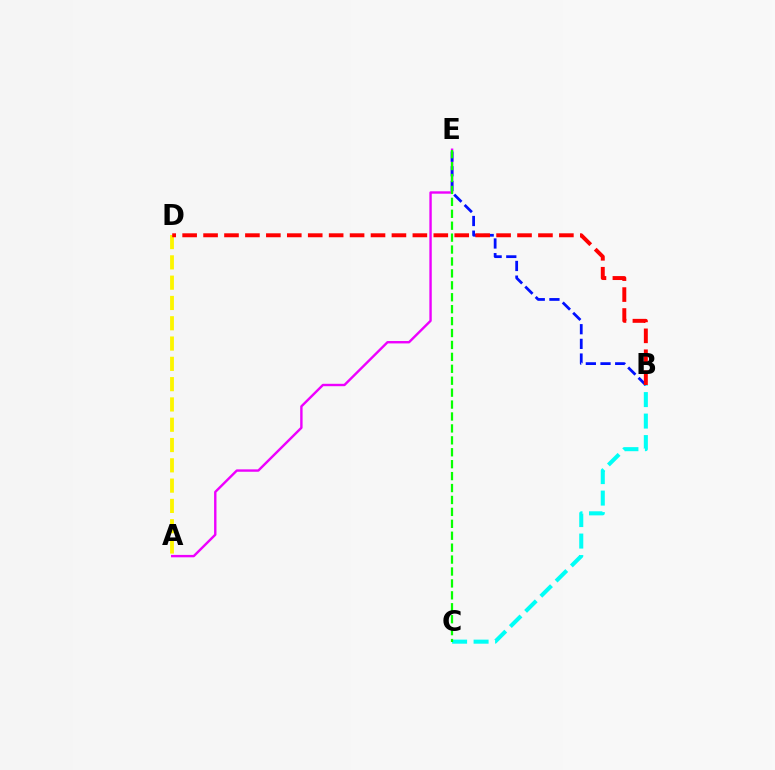{('A', 'E'): [{'color': '#ee00ff', 'line_style': 'solid', 'thickness': 1.73}], ('B', 'C'): [{'color': '#00fff6', 'line_style': 'dashed', 'thickness': 2.92}], ('B', 'E'): [{'color': '#0010ff', 'line_style': 'dashed', 'thickness': 1.99}], ('C', 'E'): [{'color': '#08ff00', 'line_style': 'dashed', 'thickness': 1.62}], ('A', 'D'): [{'color': '#fcf500', 'line_style': 'dashed', 'thickness': 2.76}], ('B', 'D'): [{'color': '#ff0000', 'line_style': 'dashed', 'thickness': 2.84}]}